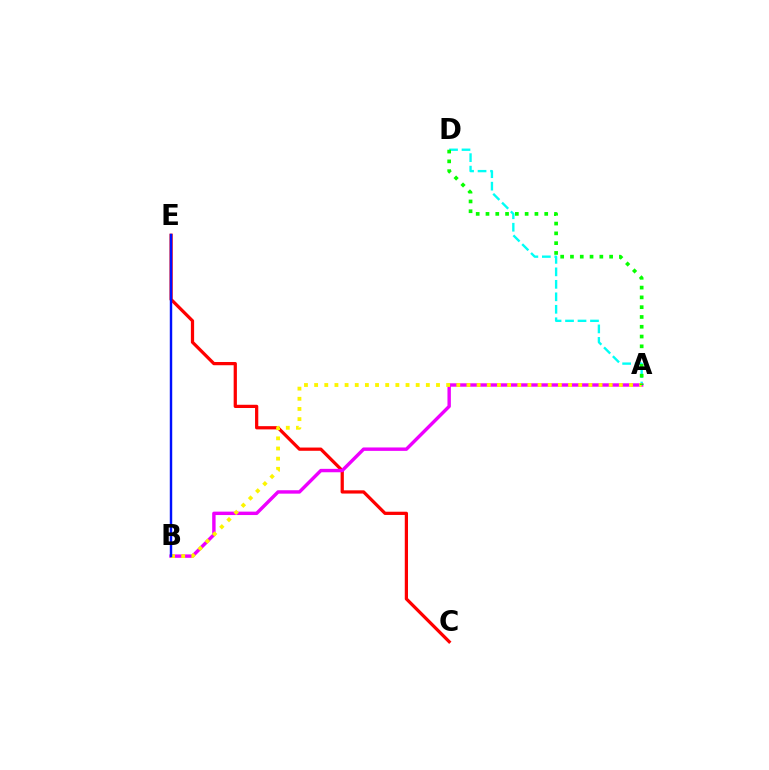{('A', 'D'): [{'color': '#00fff6', 'line_style': 'dashed', 'thickness': 1.7}, {'color': '#08ff00', 'line_style': 'dotted', 'thickness': 2.66}], ('C', 'E'): [{'color': '#ff0000', 'line_style': 'solid', 'thickness': 2.33}], ('A', 'B'): [{'color': '#ee00ff', 'line_style': 'solid', 'thickness': 2.46}, {'color': '#fcf500', 'line_style': 'dotted', 'thickness': 2.76}], ('B', 'E'): [{'color': '#0010ff', 'line_style': 'solid', 'thickness': 1.75}]}